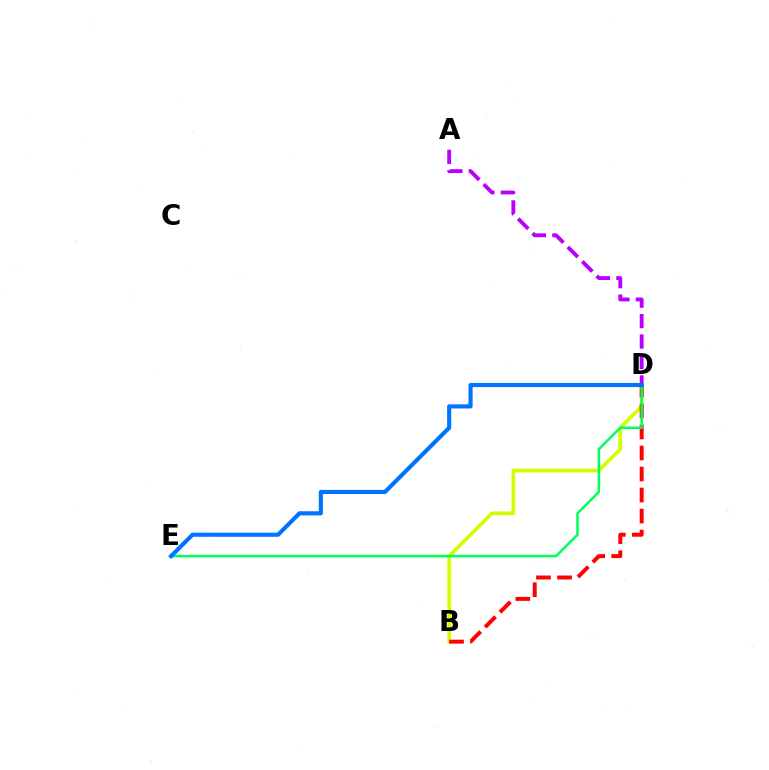{('B', 'D'): [{'color': '#d1ff00', 'line_style': 'solid', 'thickness': 2.65}, {'color': '#ff0000', 'line_style': 'dashed', 'thickness': 2.85}], ('D', 'E'): [{'color': '#00ff5c', 'line_style': 'solid', 'thickness': 1.83}, {'color': '#0074ff', 'line_style': 'solid', 'thickness': 2.97}], ('A', 'D'): [{'color': '#b900ff', 'line_style': 'dashed', 'thickness': 2.78}]}